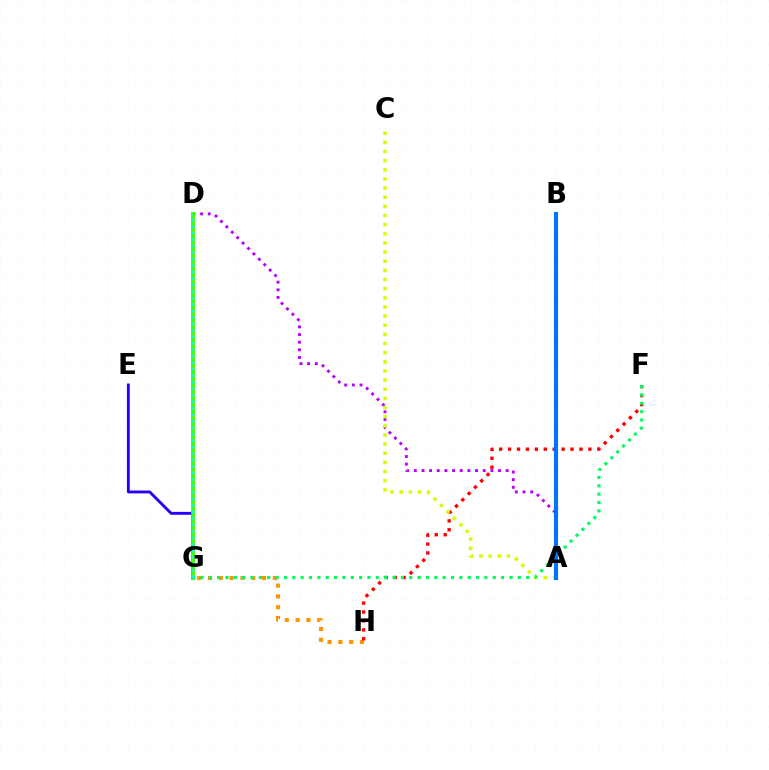{('A', 'D'): [{'color': '#b900ff', 'line_style': 'dotted', 'thickness': 2.08}], ('D', 'G'): [{'color': '#ff00ac', 'line_style': 'solid', 'thickness': 1.73}, {'color': '#3dff00', 'line_style': 'solid', 'thickness': 2.74}, {'color': '#00fff6', 'line_style': 'dotted', 'thickness': 1.76}], ('G', 'H'): [{'color': '#ff9400', 'line_style': 'dotted', 'thickness': 2.93}], ('E', 'G'): [{'color': '#2500ff', 'line_style': 'solid', 'thickness': 2.07}], ('F', 'H'): [{'color': '#ff0000', 'line_style': 'dotted', 'thickness': 2.42}], ('A', 'C'): [{'color': '#d1ff00', 'line_style': 'dotted', 'thickness': 2.48}], ('F', 'G'): [{'color': '#00ff5c', 'line_style': 'dotted', 'thickness': 2.27}], ('A', 'B'): [{'color': '#0074ff', 'line_style': 'solid', 'thickness': 2.96}]}